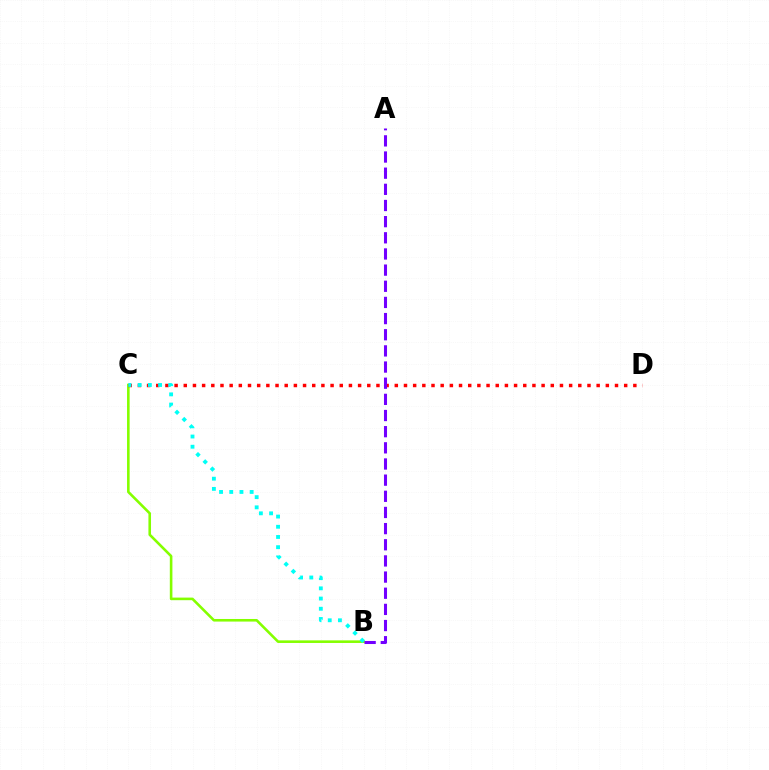{('B', 'C'): [{'color': '#84ff00', 'line_style': 'solid', 'thickness': 1.87}, {'color': '#00fff6', 'line_style': 'dotted', 'thickness': 2.77}], ('C', 'D'): [{'color': '#ff0000', 'line_style': 'dotted', 'thickness': 2.49}], ('A', 'B'): [{'color': '#7200ff', 'line_style': 'dashed', 'thickness': 2.19}]}